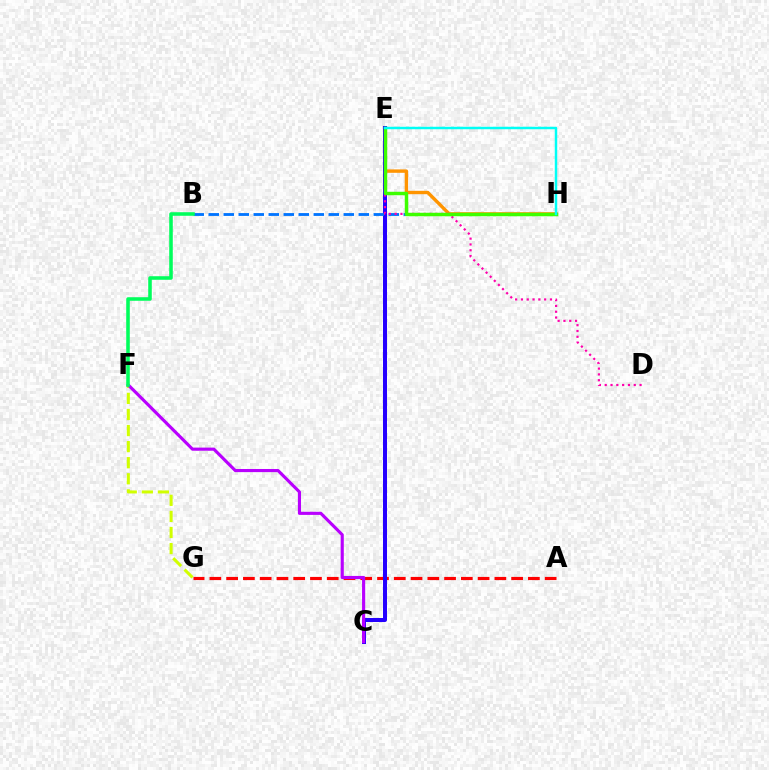{('E', 'H'): [{'color': '#ff9400', 'line_style': 'solid', 'thickness': 2.44}, {'color': '#3dff00', 'line_style': 'solid', 'thickness': 2.5}, {'color': '#00fff6', 'line_style': 'solid', 'thickness': 1.76}], ('A', 'G'): [{'color': '#ff0000', 'line_style': 'dashed', 'thickness': 2.28}], ('F', 'G'): [{'color': '#d1ff00', 'line_style': 'dashed', 'thickness': 2.18}], ('C', 'E'): [{'color': '#2500ff', 'line_style': 'solid', 'thickness': 2.88}], ('B', 'H'): [{'color': '#0074ff', 'line_style': 'dashed', 'thickness': 2.04}], ('C', 'F'): [{'color': '#b900ff', 'line_style': 'solid', 'thickness': 2.26}], ('B', 'F'): [{'color': '#00ff5c', 'line_style': 'solid', 'thickness': 2.56}], ('D', 'E'): [{'color': '#ff00ac', 'line_style': 'dotted', 'thickness': 1.58}]}